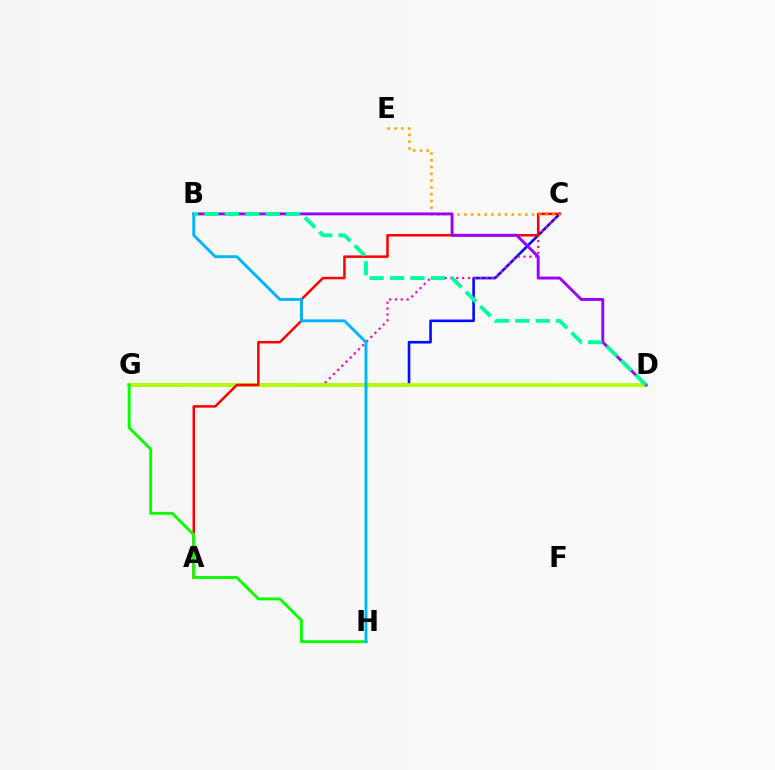{('C', 'G'): [{'color': '#0010ff', 'line_style': 'solid', 'thickness': 1.9}, {'color': '#ff00bd', 'line_style': 'dotted', 'thickness': 1.59}], ('D', 'G'): [{'color': '#b3ff00', 'line_style': 'solid', 'thickness': 2.67}], ('A', 'C'): [{'color': '#ff0000', 'line_style': 'solid', 'thickness': 1.81}], ('C', 'E'): [{'color': '#ffa500', 'line_style': 'dotted', 'thickness': 1.84}], ('B', 'D'): [{'color': '#9b00ff', 'line_style': 'solid', 'thickness': 2.09}, {'color': '#00ff9d', 'line_style': 'dashed', 'thickness': 2.77}], ('G', 'H'): [{'color': '#08ff00', 'line_style': 'solid', 'thickness': 2.08}], ('B', 'H'): [{'color': '#00b5ff', 'line_style': 'solid', 'thickness': 2.08}]}